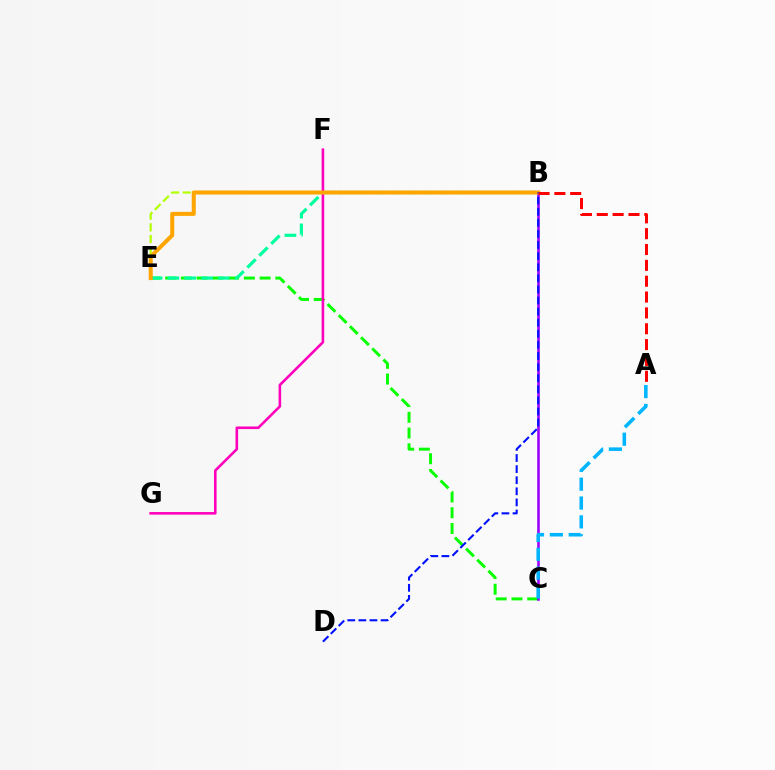{('C', 'E'): [{'color': '#08ff00', 'line_style': 'dashed', 'thickness': 2.14}], ('B', 'E'): [{'color': '#b3ff00', 'line_style': 'dashed', 'thickness': 1.58}, {'color': '#00ff9d', 'line_style': 'dashed', 'thickness': 2.29}, {'color': '#ffa500', 'line_style': 'solid', 'thickness': 2.9}], ('F', 'G'): [{'color': '#ff00bd', 'line_style': 'solid', 'thickness': 1.87}], ('B', 'C'): [{'color': '#9b00ff', 'line_style': 'solid', 'thickness': 1.86}], ('A', 'B'): [{'color': '#ff0000', 'line_style': 'dashed', 'thickness': 2.15}], ('B', 'D'): [{'color': '#0010ff', 'line_style': 'dashed', 'thickness': 1.51}], ('A', 'C'): [{'color': '#00b5ff', 'line_style': 'dashed', 'thickness': 2.56}]}